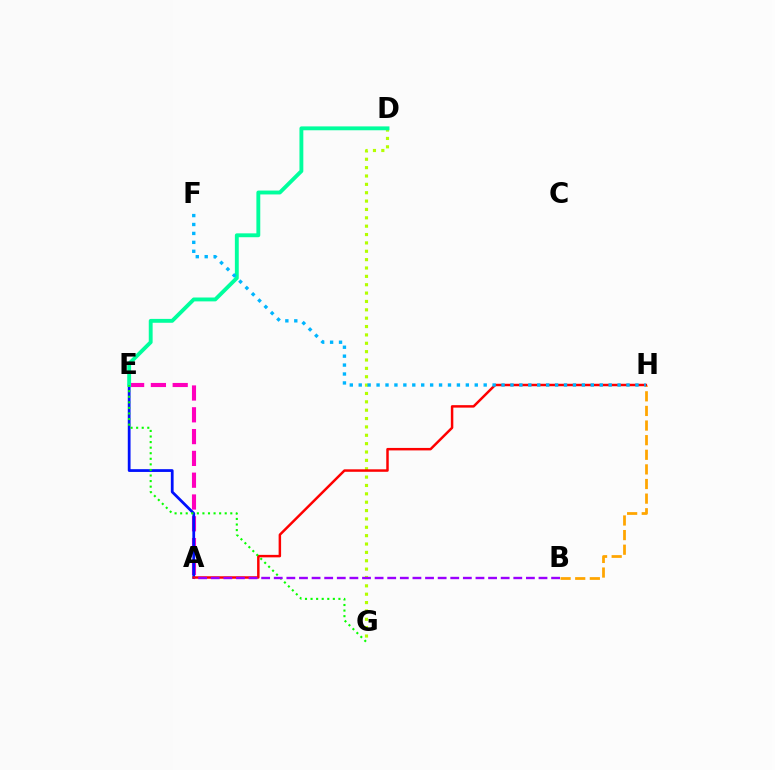{('A', 'E'): [{'color': '#ff00bd', 'line_style': 'dashed', 'thickness': 2.96}, {'color': '#0010ff', 'line_style': 'solid', 'thickness': 1.99}], ('D', 'G'): [{'color': '#b3ff00', 'line_style': 'dotted', 'thickness': 2.27}], ('B', 'H'): [{'color': '#ffa500', 'line_style': 'dashed', 'thickness': 1.99}], ('D', 'E'): [{'color': '#00ff9d', 'line_style': 'solid', 'thickness': 2.79}], ('A', 'H'): [{'color': '#ff0000', 'line_style': 'solid', 'thickness': 1.78}], ('E', 'G'): [{'color': '#08ff00', 'line_style': 'dotted', 'thickness': 1.51}], ('A', 'B'): [{'color': '#9b00ff', 'line_style': 'dashed', 'thickness': 1.71}], ('F', 'H'): [{'color': '#00b5ff', 'line_style': 'dotted', 'thickness': 2.43}]}